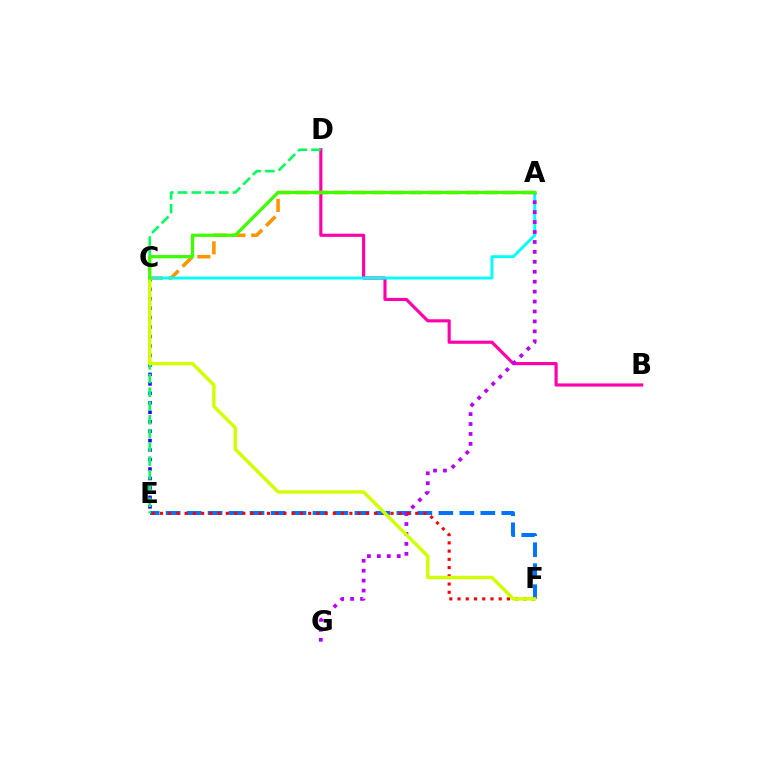{('B', 'D'): [{'color': '#ff00ac', 'line_style': 'solid', 'thickness': 2.26}], ('C', 'E'): [{'color': '#2500ff', 'line_style': 'dotted', 'thickness': 2.57}], ('A', 'C'): [{'color': '#ff9400', 'line_style': 'dashed', 'thickness': 2.56}, {'color': '#00fff6', 'line_style': 'solid', 'thickness': 2.08}, {'color': '#3dff00', 'line_style': 'solid', 'thickness': 2.34}], ('E', 'F'): [{'color': '#0074ff', 'line_style': 'dashed', 'thickness': 2.85}, {'color': '#ff0000', 'line_style': 'dotted', 'thickness': 2.24}], ('A', 'G'): [{'color': '#b900ff', 'line_style': 'dotted', 'thickness': 2.7}], ('D', 'E'): [{'color': '#00ff5c', 'line_style': 'dashed', 'thickness': 1.87}], ('C', 'F'): [{'color': '#d1ff00', 'line_style': 'solid', 'thickness': 2.45}]}